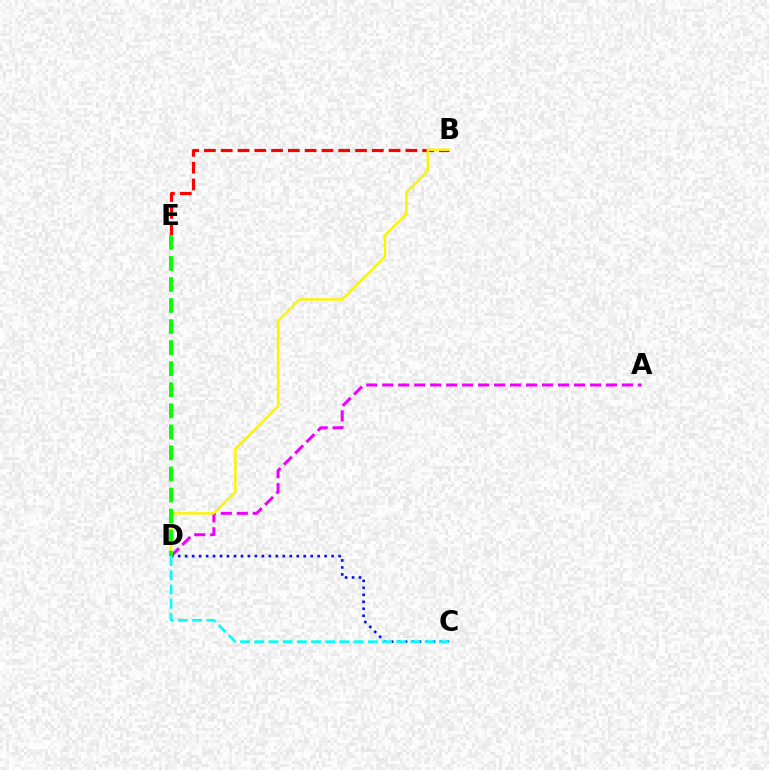{('A', 'D'): [{'color': '#ee00ff', 'line_style': 'dashed', 'thickness': 2.17}], ('C', 'D'): [{'color': '#0010ff', 'line_style': 'dotted', 'thickness': 1.89}, {'color': '#00fff6', 'line_style': 'dashed', 'thickness': 1.93}], ('B', 'E'): [{'color': '#ff0000', 'line_style': 'dashed', 'thickness': 2.28}], ('B', 'D'): [{'color': '#fcf500', 'line_style': 'solid', 'thickness': 1.74}], ('D', 'E'): [{'color': '#08ff00', 'line_style': 'dashed', 'thickness': 2.86}]}